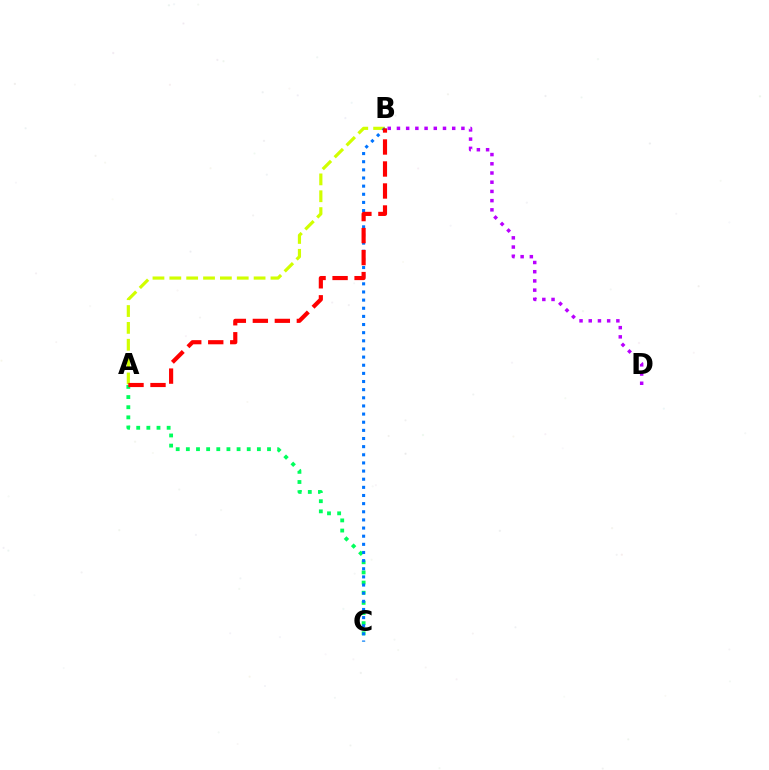{('A', 'B'): [{'color': '#d1ff00', 'line_style': 'dashed', 'thickness': 2.29}, {'color': '#ff0000', 'line_style': 'dashed', 'thickness': 2.99}], ('A', 'C'): [{'color': '#00ff5c', 'line_style': 'dotted', 'thickness': 2.76}], ('B', 'C'): [{'color': '#0074ff', 'line_style': 'dotted', 'thickness': 2.21}], ('B', 'D'): [{'color': '#b900ff', 'line_style': 'dotted', 'thickness': 2.5}]}